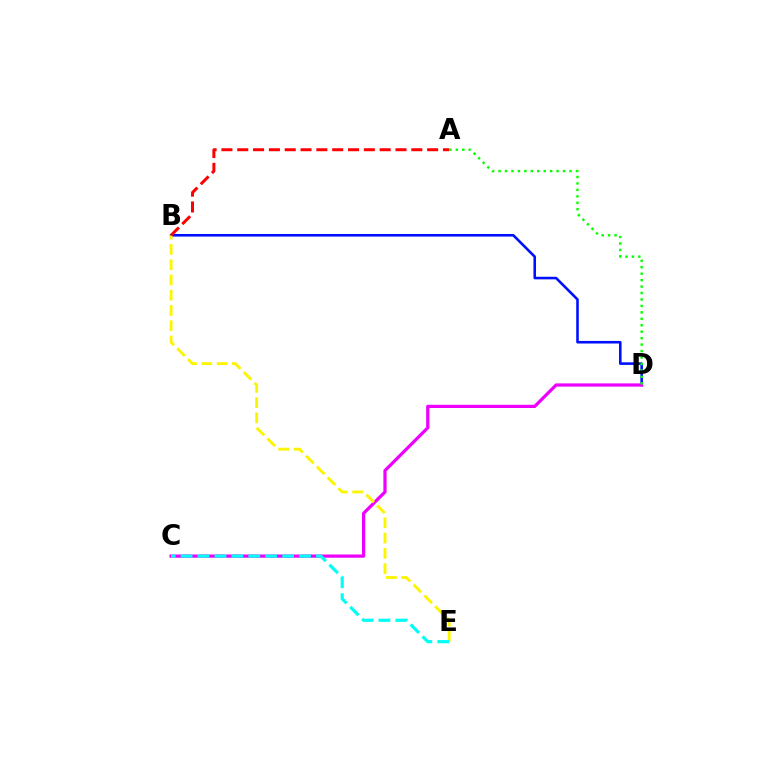{('B', 'D'): [{'color': '#0010ff', 'line_style': 'solid', 'thickness': 1.86}], ('C', 'D'): [{'color': '#ee00ff', 'line_style': 'solid', 'thickness': 2.33}], ('A', 'D'): [{'color': '#08ff00', 'line_style': 'dotted', 'thickness': 1.75}], ('B', 'E'): [{'color': '#fcf500', 'line_style': 'dashed', 'thickness': 2.07}], ('C', 'E'): [{'color': '#00fff6', 'line_style': 'dashed', 'thickness': 2.3}], ('A', 'B'): [{'color': '#ff0000', 'line_style': 'dashed', 'thickness': 2.15}]}